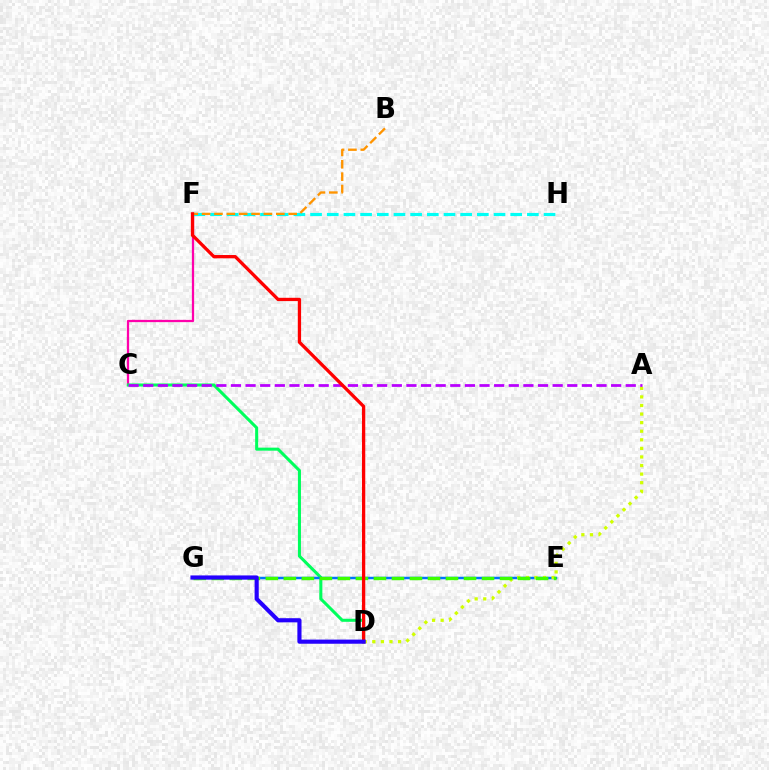{('C', 'F'): [{'color': '#ff00ac', 'line_style': 'solid', 'thickness': 1.62}], ('C', 'D'): [{'color': '#00ff5c', 'line_style': 'solid', 'thickness': 2.19}], ('E', 'G'): [{'color': '#0074ff', 'line_style': 'solid', 'thickness': 1.79}, {'color': '#3dff00', 'line_style': 'dashed', 'thickness': 2.45}], ('A', 'D'): [{'color': '#d1ff00', 'line_style': 'dotted', 'thickness': 2.33}], ('F', 'H'): [{'color': '#00fff6', 'line_style': 'dashed', 'thickness': 2.27}], ('B', 'F'): [{'color': '#ff9400', 'line_style': 'dashed', 'thickness': 1.68}], ('A', 'C'): [{'color': '#b900ff', 'line_style': 'dashed', 'thickness': 1.99}], ('D', 'F'): [{'color': '#ff0000', 'line_style': 'solid', 'thickness': 2.37}], ('D', 'G'): [{'color': '#2500ff', 'line_style': 'solid', 'thickness': 2.98}]}